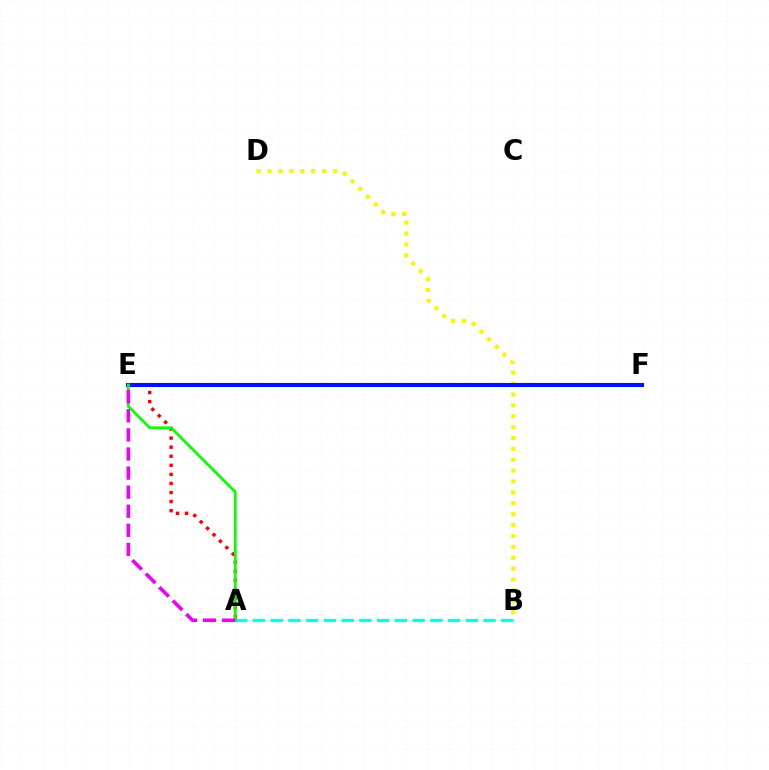{('A', 'B'): [{'color': '#00fff6', 'line_style': 'dashed', 'thickness': 2.41}], ('B', 'D'): [{'color': '#fcf500', 'line_style': 'dotted', 'thickness': 2.96}], ('A', 'E'): [{'color': '#ff0000', 'line_style': 'dotted', 'thickness': 2.46}, {'color': '#08ff00', 'line_style': 'solid', 'thickness': 1.98}, {'color': '#ee00ff', 'line_style': 'dashed', 'thickness': 2.59}], ('E', 'F'): [{'color': '#0010ff', 'line_style': 'solid', 'thickness': 2.95}]}